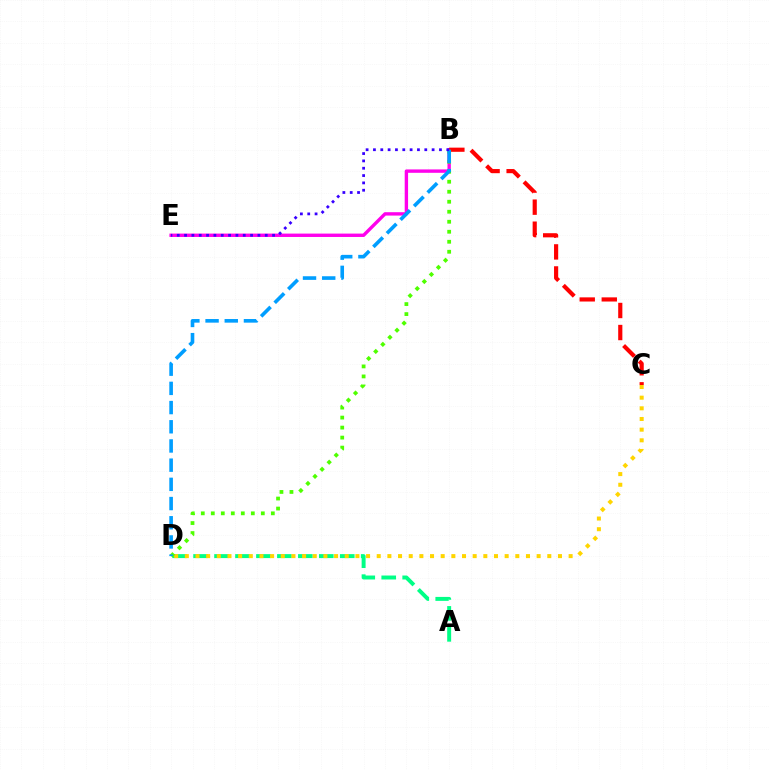{('B', 'E'): [{'color': '#ff00ed', 'line_style': 'solid', 'thickness': 2.43}, {'color': '#3700ff', 'line_style': 'dotted', 'thickness': 1.99}], ('B', 'C'): [{'color': '#ff0000', 'line_style': 'dashed', 'thickness': 2.99}], ('A', 'D'): [{'color': '#00ff86', 'line_style': 'dashed', 'thickness': 2.85}], ('C', 'D'): [{'color': '#ffd500', 'line_style': 'dotted', 'thickness': 2.9}], ('B', 'D'): [{'color': '#4fff00', 'line_style': 'dotted', 'thickness': 2.72}, {'color': '#009eff', 'line_style': 'dashed', 'thickness': 2.61}]}